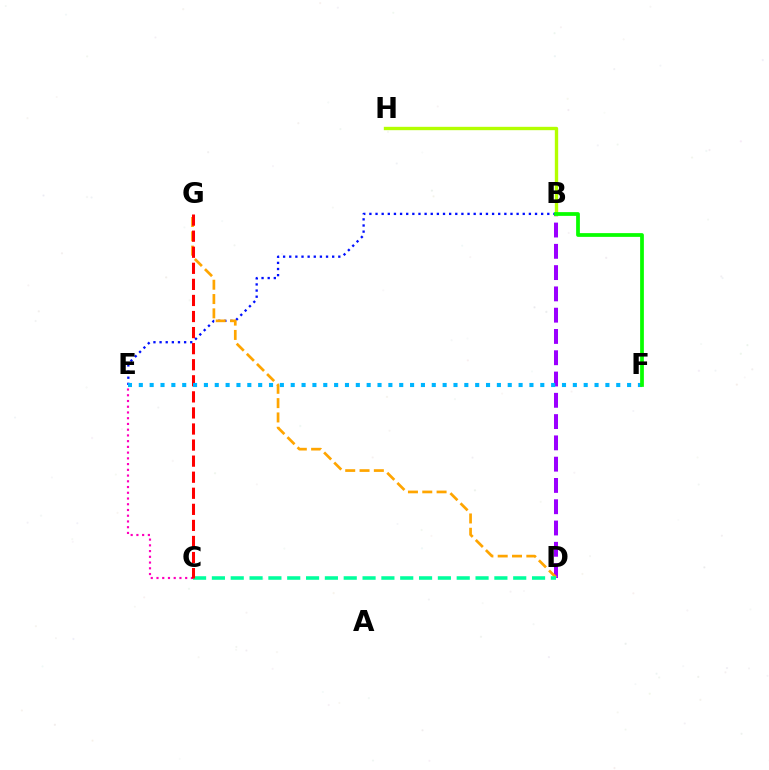{('B', 'D'): [{'color': '#9b00ff', 'line_style': 'dashed', 'thickness': 2.89}], ('B', 'E'): [{'color': '#0010ff', 'line_style': 'dotted', 'thickness': 1.67}], ('D', 'G'): [{'color': '#ffa500', 'line_style': 'dashed', 'thickness': 1.95}], ('B', 'H'): [{'color': '#b3ff00', 'line_style': 'solid', 'thickness': 2.42}], ('C', 'E'): [{'color': '#ff00bd', 'line_style': 'dotted', 'thickness': 1.56}], ('C', 'D'): [{'color': '#00ff9d', 'line_style': 'dashed', 'thickness': 2.56}], ('C', 'G'): [{'color': '#ff0000', 'line_style': 'dashed', 'thickness': 2.18}], ('E', 'F'): [{'color': '#00b5ff', 'line_style': 'dotted', 'thickness': 2.95}], ('B', 'F'): [{'color': '#08ff00', 'line_style': 'solid', 'thickness': 2.7}]}